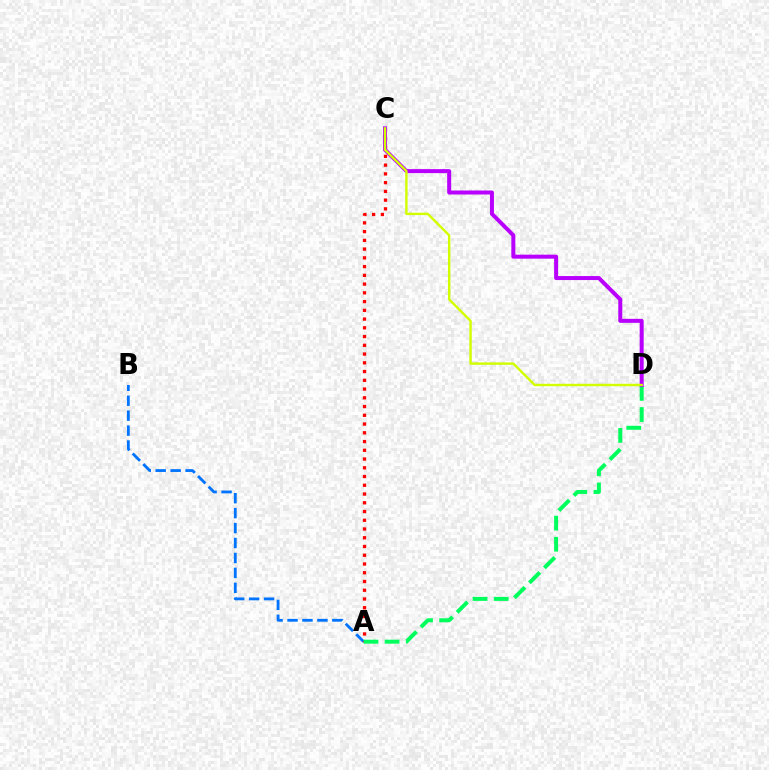{('A', 'B'): [{'color': '#0074ff', 'line_style': 'dashed', 'thickness': 2.03}], ('A', 'C'): [{'color': '#ff0000', 'line_style': 'dotted', 'thickness': 2.38}], ('A', 'D'): [{'color': '#00ff5c', 'line_style': 'dashed', 'thickness': 2.87}], ('C', 'D'): [{'color': '#b900ff', 'line_style': 'solid', 'thickness': 2.88}, {'color': '#d1ff00', 'line_style': 'solid', 'thickness': 1.74}]}